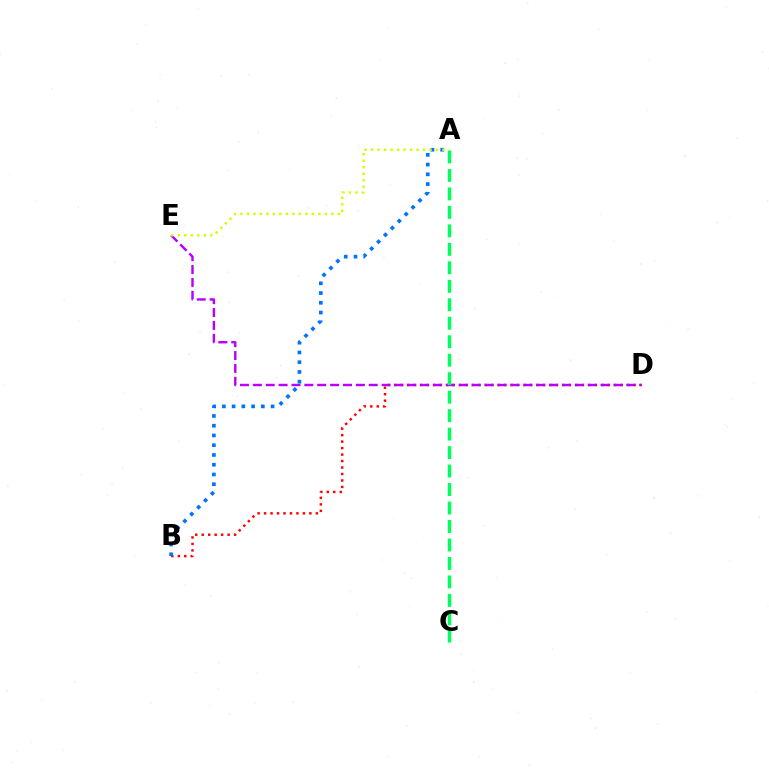{('B', 'D'): [{'color': '#ff0000', 'line_style': 'dotted', 'thickness': 1.76}], ('D', 'E'): [{'color': '#b900ff', 'line_style': 'dashed', 'thickness': 1.75}], ('A', 'B'): [{'color': '#0074ff', 'line_style': 'dotted', 'thickness': 2.65}], ('A', 'C'): [{'color': '#00ff5c', 'line_style': 'dashed', 'thickness': 2.51}], ('A', 'E'): [{'color': '#d1ff00', 'line_style': 'dotted', 'thickness': 1.76}]}